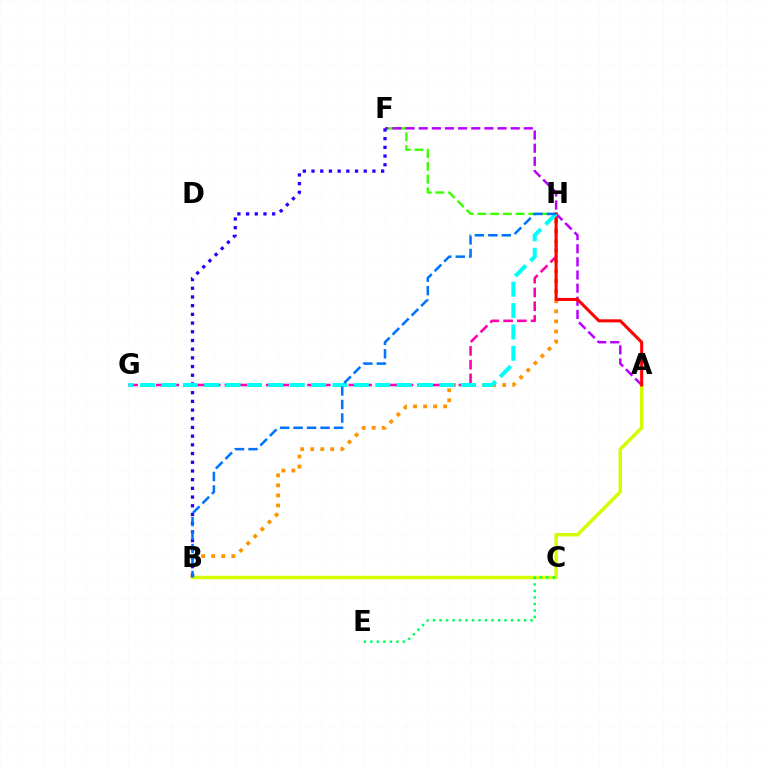{('F', 'H'): [{'color': '#3dff00', 'line_style': 'dashed', 'thickness': 1.73}], ('B', 'H'): [{'color': '#ff9400', 'line_style': 'dotted', 'thickness': 2.73}, {'color': '#0074ff', 'line_style': 'dashed', 'thickness': 1.83}], ('G', 'H'): [{'color': '#ff00ac', 'line_style': 'dashed', 'thickness': 1.87}, {'color': '#00fff6', 'line_style': 'dashed', 'thickness': 2.91}], ('A', 'B'): [{'color': '#d1ff00', 'line_style': 'solid', 'thickness': 2.48}], ('A', 'F'): [{'color': '#b900ff', 'line_style': 'dashed', 'thickness': 1.78}], ('B', 'F'): [{'color': '#2500ff', 'line_style': 'dotted', 'thickness': 2.36}], ('A', 'H'): [{'color': '#ff0000', 'line_style': 'solid', 'thickness': 2.19}], ('C', 'E'): [{'color': '#00ff5c', 'line_style': 'dotted', 'thickness': 1.77}]}